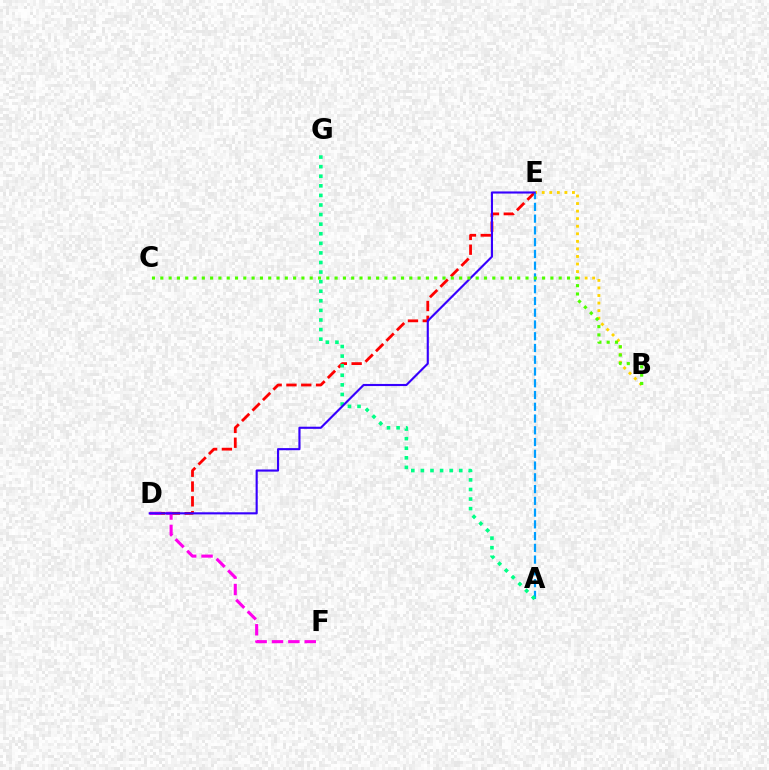{('D', 'E'): [{'color': '#ff0000', 'line_style': 'dashed', 'thickness': 2.01}, {'color': '#3700ff', 'line_style': 'solid', 'thickness': 1.53}], ('B', 'E'): [{'color': '#ffd500', 'line_style': 'dotted', 'thickness': 2.05}], ('A', 'E'): [{'color': '#009eff', 'line_style': 'dashed', 'thickness': 1.6}], ('A', 'G'): [{'color': '#00ff86', 'line_style': 'dotted', 'thickness': 2.6}], ('D', 'F'): [{'color': '#ff00ed', 'line_style': 'dashed', 'thickness': 2.22}], ('B', 'C'): [{'color': '#4fff00', 'line_style': 'dotted', 'thickness': 2.26}]}